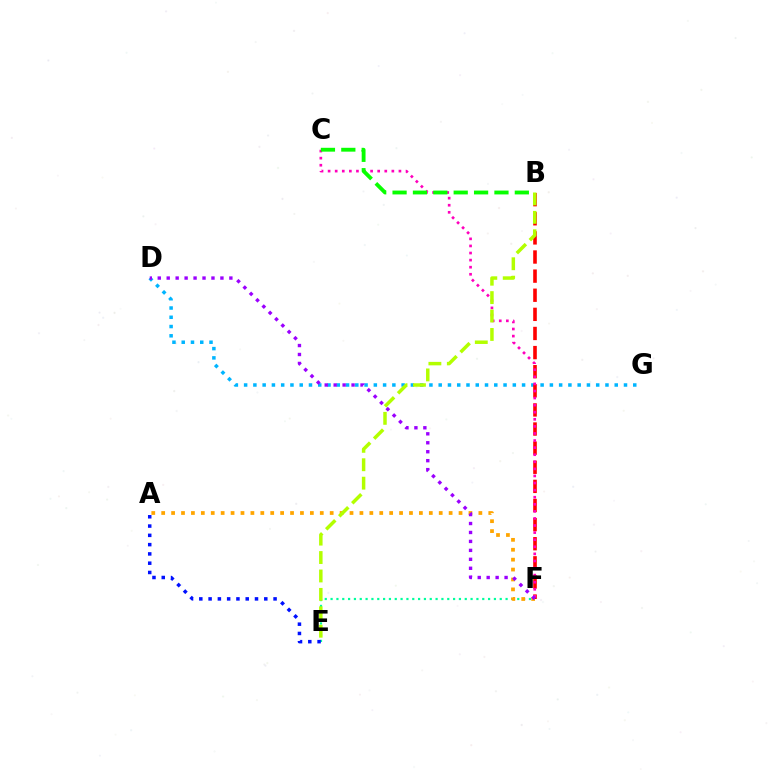{('D', 'G'): [{'color': '#00b5ff', 'line_style': 'dotted', 'thickness': 2.52}], ('E', 'F'): [{'color': '#00ff9d', 'line_style': 'dotted', 'thickness': 1.58}], ('B', 'F'): [{'color': '#ff0000', 'line_style': 'dashed', 'thickness': 2.6}], ('A', 'E'): [{'color': '#0010ff', 'line_style': 'dotted', 'thickness': 2.52}], ('C', 'F'): [{'color': '#ff00bd', 'line_style': 'dotted', 'thickness': 1.92}], ('B', 'C'): [{'color': '#08ff00', 'line_style': 'dashed', 'thickness': 2.77}], ('A', 'F'): [{'color': '#ffa500', 'line_style': 'dotted', 'thickness': 2.69}], ('B', 'E'): [{'color': '#b3ff00', 'line_style': 'dashed', 'thickness': 2.5}], ('D', 'F'): [{'color': '#9b00ff', 'line_style': 'dotted', 'thickness': 2.43}]}